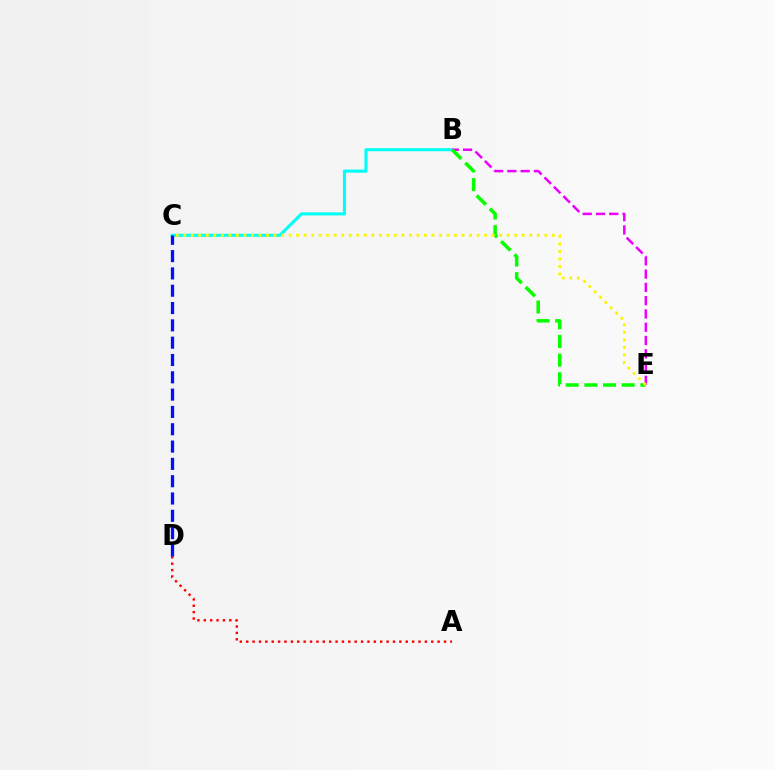{('B', 'C'): [{'color': '#00fff6', 'line_style': 'solid', 'thickness': 2.21}], ('B', 'E'): [{'color': '#ee00ff', 'line_style': 'dashed', 'thickness': 1.8}, {'color': '#08ff00', 'line_style': 'dashed', 'thickness': 2.54}], ('A', 'D'): [{'color': '#ff0000', 'line_style': 'dotted', 'thickness': 1.73}], ('C', 'D'): [{'color': '#0010ff', 'line_style': 'dashed', 'thickness': 2.35}], ('C', 'E'): [{'color': '#fcf500', 'line_style': 'dotted', 'thickness': 2.04}]}